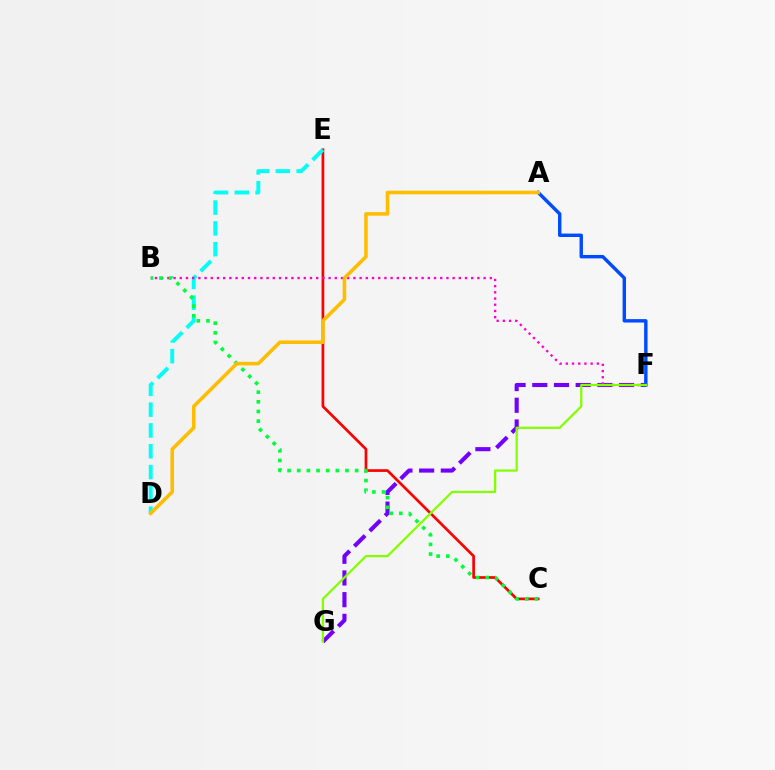{('C', 'E'): [{'color': '#ff0000', 'line_style': 'solid', 'thickness': 1.94}], ('D', 'E'): [{'color': '#00fff6', 'line_style': 'dashed', 'thickness': 2.83}], ('F', 'G'): [{'color': '#7200ff', 'line_style': 'dashed', 'thickness': 2.95}, {'color': '#84ff00', 'line_style': 'solid', 'thickness': 1.62}], ('B', 'F'): [{'color': '#ff00cf', 'line_style': 'dotted', 'thickness': 1.68}], ('A', 'F'): [{'color': '#004bff', 'line_style': 'solid', 'thickness': 2.46}], ('B', 'C'): [{'color': '#00ff39', 'line_style': 'dotted', 'thickness': 2.62}], ('A', 'D'): [{'color': '#ffbd00', 'line_style': 'solid', 'thickness': 2.57}]}